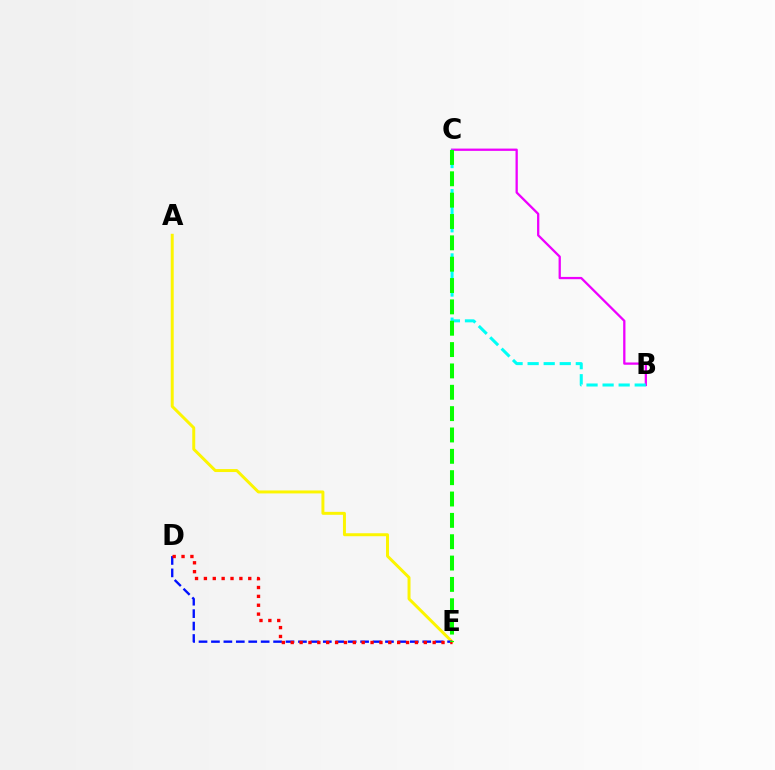{('A', 'E'): [{'color': '#fcf500', 'line_style': 'solid', 'thickness': 2.14}], ('B', 'C'): [{'color': '#ee00ff', 'line_style': 'solid', 'thickness': 1.65}, {'color': '#00fff6', 'line_style': 'dashed', 'thickness': 2.18}], ('D', 'E'): [{'color': '#0010ff', 'line_style': 'dashed', 'thickness': 1.69}, {'color': '#ff0000', 'line_style': 'dotted', 'thickness': 2.41}], ('C', 'E'): [{'color': '#08ff00', 'line_style': 'dashed', 'thickness': 2.9}]}